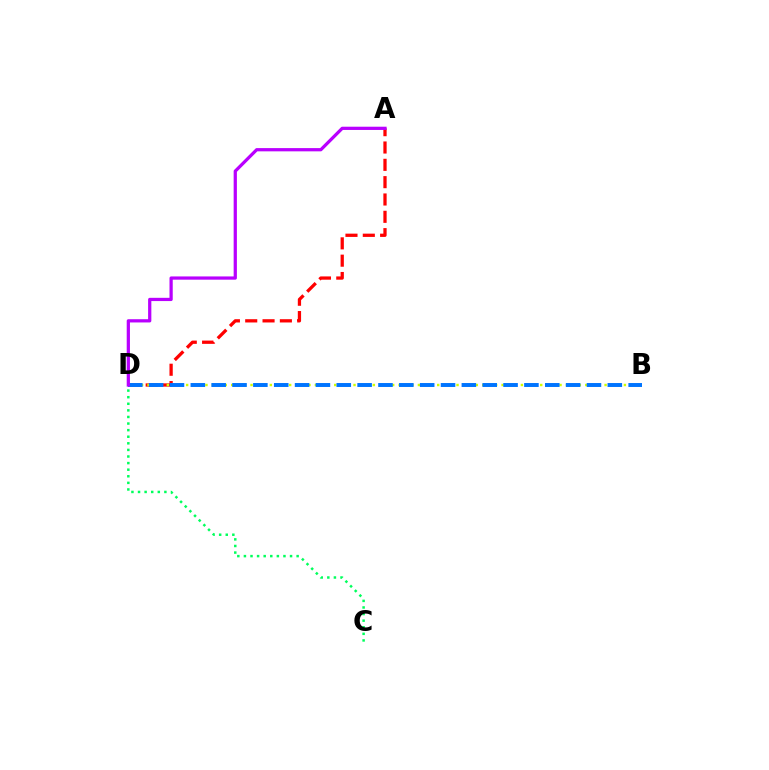{('A', 'D'): [{'color': '#ff0000', 'line_style': 'dashed', 'thickness': 2.35}, {'color': '#b900ff', 'line_style': 'solid', 'thickness': 2.33}], ('B', 'D'): [{'color': '#d1ff00', 'line_style': 'dotted', 'thickness': 1.75}, {'color': '#0074ff', 'line_style': 'dashed', 'thickness': 2.83}], ('C', 'D'): [{'color': '#00ff5c', 'line_style': 'dotted', 'thickness': 1.79}]}